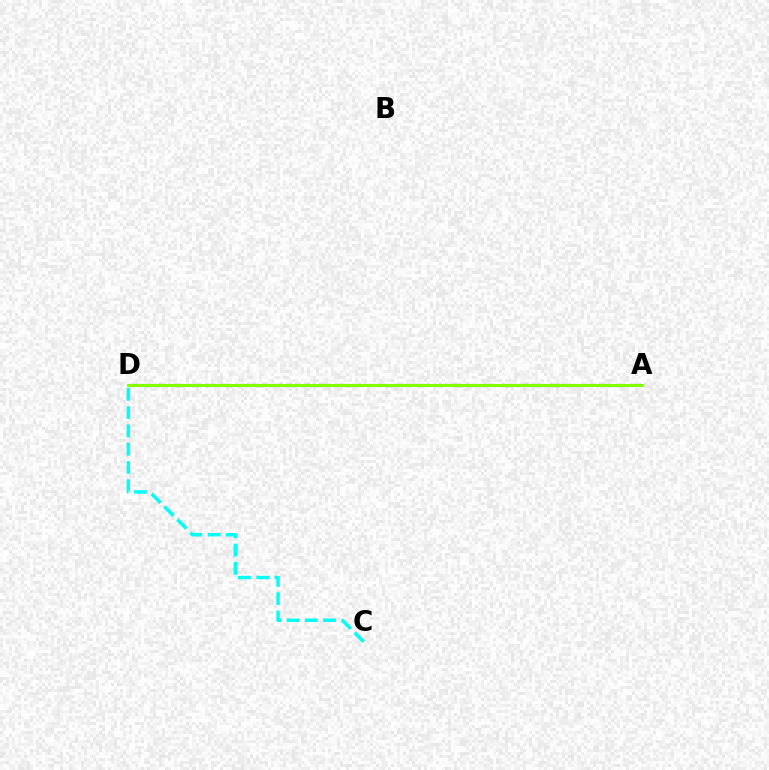{('A', 'D'): [{'color': '#7200ff', 'line_style': 'dashed', 'thickness': 2.23}, {'color': '#ff0000', 'line_style': 'dotted', 'thickness': 2.0}, {'color': '#84ff00', 'line_style': 'solid', 'thickness': 2.21}], ('C', 'D'): [{'color': '#00fff6', 'line_style': 'dashed', 'thickness': 2.48}]}